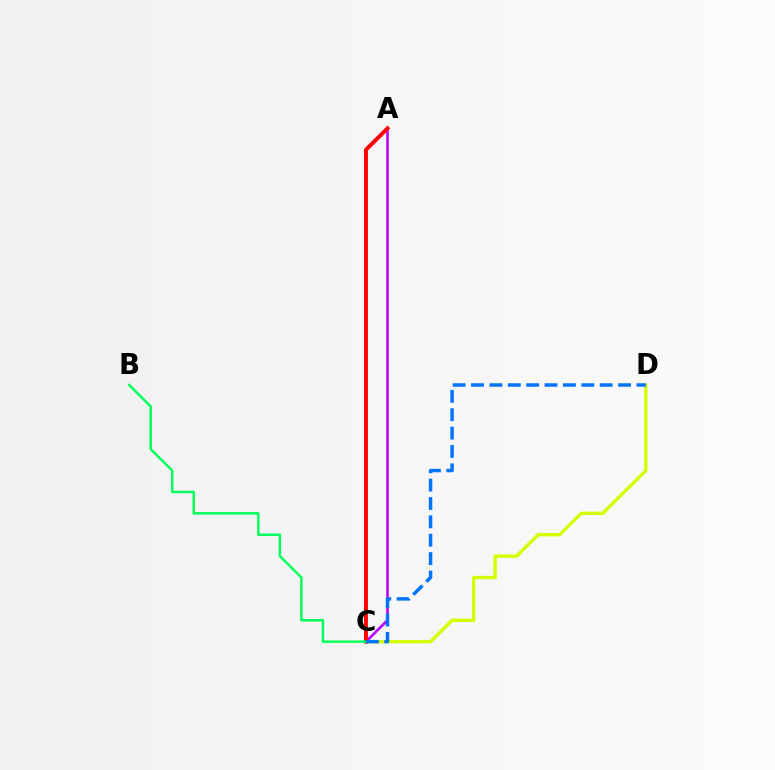{('A', 'C'): [{'color': '#b900ff', 'line_style': 'solid', 'thickness': 1.87}, {'color': '#ff0000', 'line_style': 'solid', 'thickness': 2.81}], ('C', 'D'): [{'color': '#d1ff00', 'line_style': 'solid', 'thickness': 2.42}, {'color': '#0074ff', 'line_style': 'dashed', 'thickness': 2.5}], ('B', 'C'): [{'color': '#00ff5c', 'line_style': 'solid', 'thickness': 1.78}]}